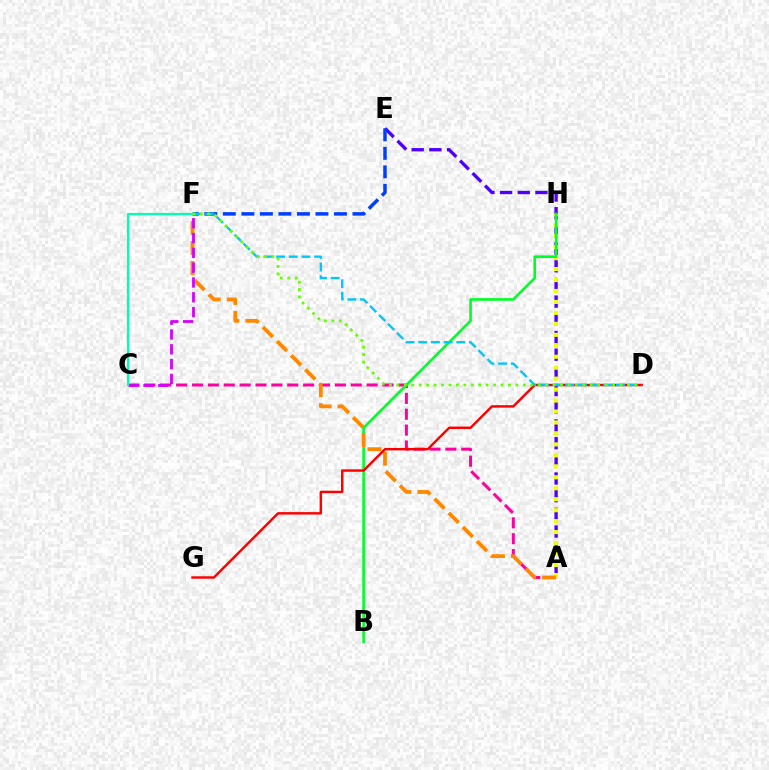{('A', 'E'): [{'color': '#4f00ff', 'line_style': 'dashed', 'thickness': 2.4}], ('A', 'C'): [{'color': '#ff00a0', 'line_style': 'dashed', 'thickness': 2.16}], ('E', 'F'): [{'color': '#003fff', 'line_style': 'dashed', 'thickness': 2.52}], ('A', 'H'): [{'color': '#eeff00', 'line_style': 'dotted', 'thickness': 2.98}], ('B', 'H'): [{'color': '#00ff27', 'line_style': 'solid', 'thickness': 1.89}], ('A', 'F'): [{'color': '#ff8800', 'line_style': 'dashed', 'thickness': 2.72}], ('D', 'G'): [{'color': '#ff0000', 'line_style': 'solid', 'thickness': 1.75}], ('C', 'F'): [{'color': '#d600ff', 'line_style': 'dashed', 'thickness': 2.01}, {'color': '#00ffaf', 'line_style': 'solid', 'thickness': 1.6}], ('D', 'F'): [{'color': '#00c7ff', 'line_style': 'dashed', 'thickness': 1.72}, {'color': '#66ff00', 'line_style': 'dotted', 'thickness': 2.02}]}